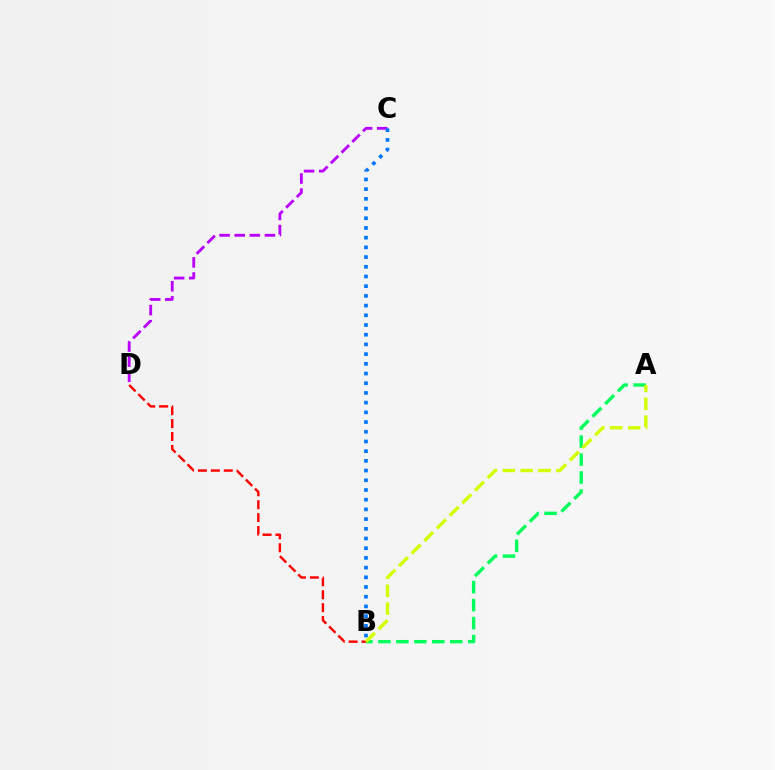{('C', 'D'): [{'color': '#b900ff', 'line_style': 'dashed', 'thickness': 2.05}], ('A', 'B'): [{'color': '#00ff5c', 'line_style': 'dashed', 'thickness': 2.44}, {'color': '#d1ff00', 'line_style': 'dashed', 'thickness': 2.43}], ('B', 'D'): [{'color': '#ff0000', 'line_style': 'dashed', 'thickness': 1.75}], ('B', 'C'): [{'color': '#0074ff', 'line_style': 'dotted', 'thickness': 2.64}]}